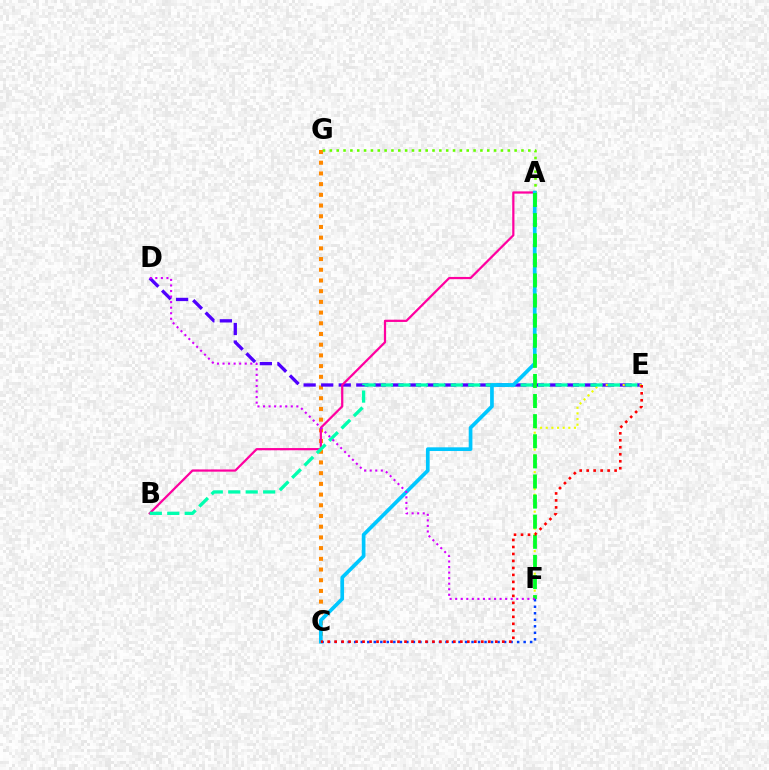{('C', 'G'): [{'color': '#ff8800', 'line_style': 'dotted', 'thickness': 2.91}], ('D', 'E'): [{'color': '#4f00ff', 'line_style': 'dashed', 'thickness': 2.38}], ('E', 'F'): [{'color': '#eeff00', 'line_style': 'dotted', 'thickness': 1.53}], ('C', 'F'): [{'color': '#003fff', 'line_style': 'dotted', 'thickness': 1.77}], ('A', 'B'): [{'color': '#ff00a0', 'line_style': 'solid', 'thickness': 1.61}], ('A', 'G'): [{'color': '#66ff00', 'line_style': 'dotted', 'thickness': 1.86}], ('B', 'E'): [{'color': '#00ffaf', 'line_style': 'dashed', 'thickness': 2.37}], ('A', 'C'): [{'color': '#00c7ff', 'line_style': 'solid', 'thickness': 2.66}], ('A', 'F'): [{'color': '#00ff27', 'line_style': 'dashed', 'thickness': 2.73}], ('D', 'F'): [{'color': '#d600ff', 'line_style': 'dotted', 'thickness': 1.51}], ('C', 'E'): [{'color': '#ff0000', 'line_style': 'dotted', 'thickness': 1.9}]}